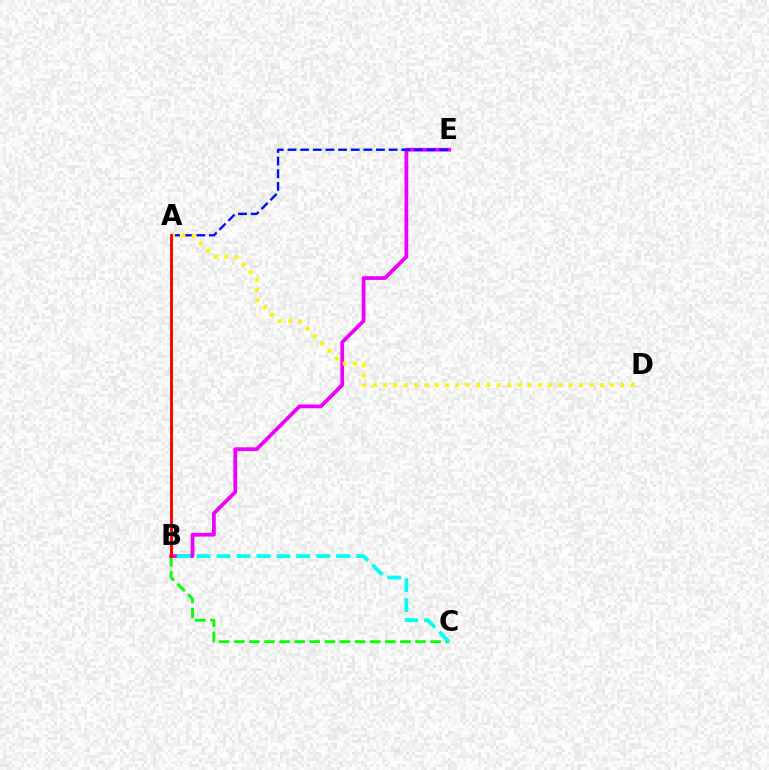{('B', 'E'): [{'color': '#ee00ff', 'line_style': 'solid', 'thickness': 2.69}], ('B', 'C'): [{'color': '#08ff00', 'line_style': 'dashed', 'thickness': 2.05}, {'color': '#00fff6', 'line_style': 'dashed', 'thickness': 2.71}], ('A', 'E'): [{'color': '#0010ff', 'line_style': 'dashed', 'thickness': 1.72}], ('A', 'D'): [{'color': '#fcf500', 'line_style': 'dotted', 'thickness': 2.8}], ('A', 'B'): [{'color': '#ff0000', 'line_style': 'solid', 'thickness': 2.1}]}